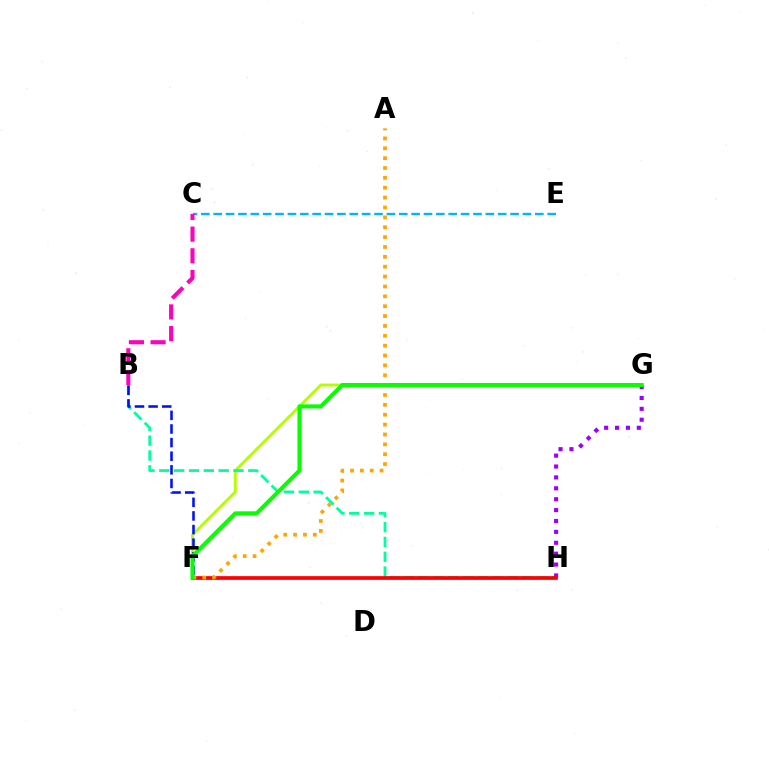{('F', 'G'): [{'color': '#b3ff00', 'line_style': 'solid', 'thickness': 2.07}, {'color': '#08ff00', 'line_style': 'solid', 'thickness': 2.9}], ('B', 'H'): [{'color': '#00ff9d', 'line_style': 'dashed', 'thickness': 2.02}], ('C', 'E'): [{'color': '#00b5ff', 'line_style': 'dashed', 'thickness': 1.68}], ('G', 'H'): [{'color': '#9b00ff', 'line_style': 'dotted', 'thickness': 2.96}], ('B', 'F'): [{'color': '#0010ff', 'line_style': 'dashed', 'thickness': 1.85}], ('F', 'H'): [{'color': '#ff0000', 'line_style': 'solid', 'thickness': 2.68}], ('A', 'F'): [{'color': '#ffa500', 'line_style': 'dotted', 'thickness': 2.68}], ('B', 'C'): [{'color': '#ff00bd', 'line_style': 'dashed', 'thickness': 2.94}]}